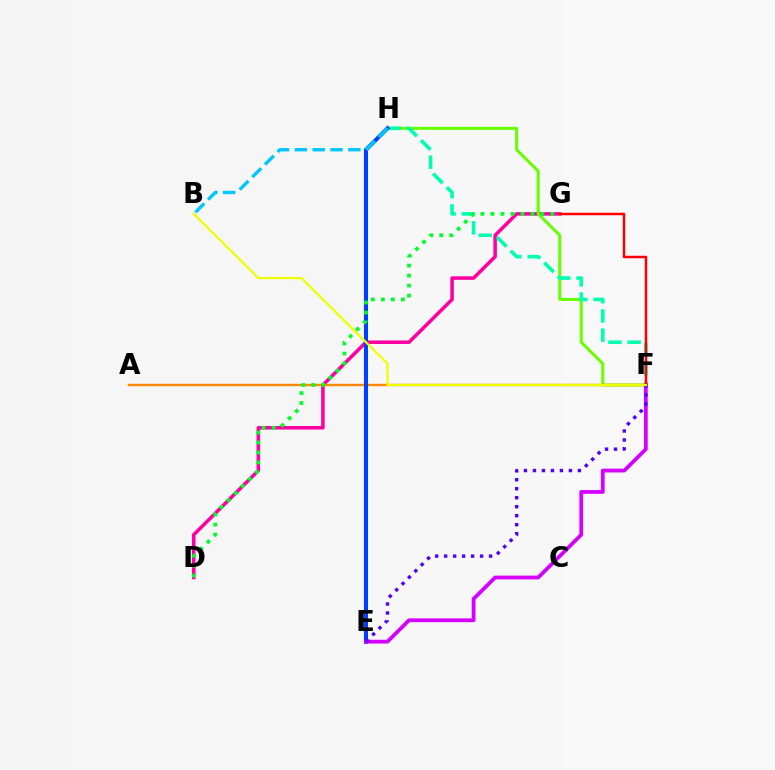{('D', 'G'): [{'color': '#ff00a0', 'line_style': 'solid', 'thickness': 2.55}, {'color': '#00ff27', 'line_style': 'dotted', 'thickness': 2.72}], ('F', 'H'): [{'color': '#66ff00', 'line_style': 'solid', 'thickness': 2.16}, {'color': '#00ffaf', 'line_style': 'dashed', 'thickness': 2.61}], ('A', 'F'): [{'color': '#ff8800', 'line_style': 'solid', 'thickness': 1.71}], ('E', 'H'): [{'color': '#003fff', 'line_style': 'solid', 'thickness': 2.91}], ('E', 'F'): [{'color': '#d600ff', 'line_style': 'solid', 'thickness': 2.73}, {'color': '#4f00ff', 'line_style': 'dotted', 'thickness': 2.44}], ('F', 'G'): [{'color': '#ff0000', 'line_style': 'solid', 'thickness': 1.79}], ('B', 'H'): [{'color': '#00c7ff', 'line_style': 'dashed', 'thickness': 2.43}], ('B', 'F'): [{'color': '#eeff00', 'line_style': 'solid', 'thickness': 1.62}]}